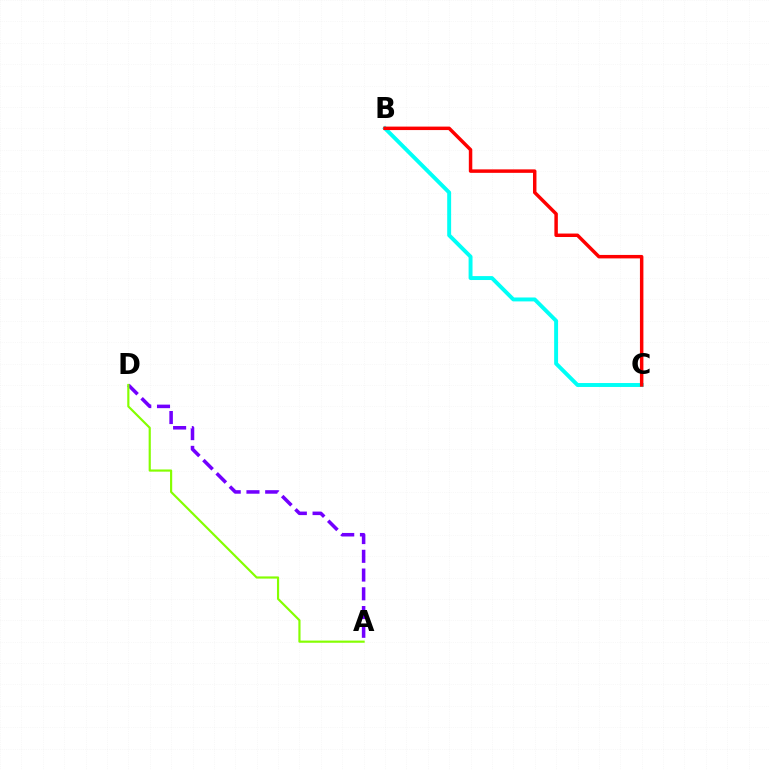{('A', 'D'): [{'color': '#7200ff', 'line_style': 'dashed', 'thickness': 2.55}, {'color': '#84ff00', 'line_style': 'solid', 'thickness': 1.56}], ('B', 'C'): [{'color': '#00fff6', 'line_style': 'solid', 'thickness': 2.83}, {'color': '#ff0000', 'line_style': 'solid', 'thickness': 2.5}]}